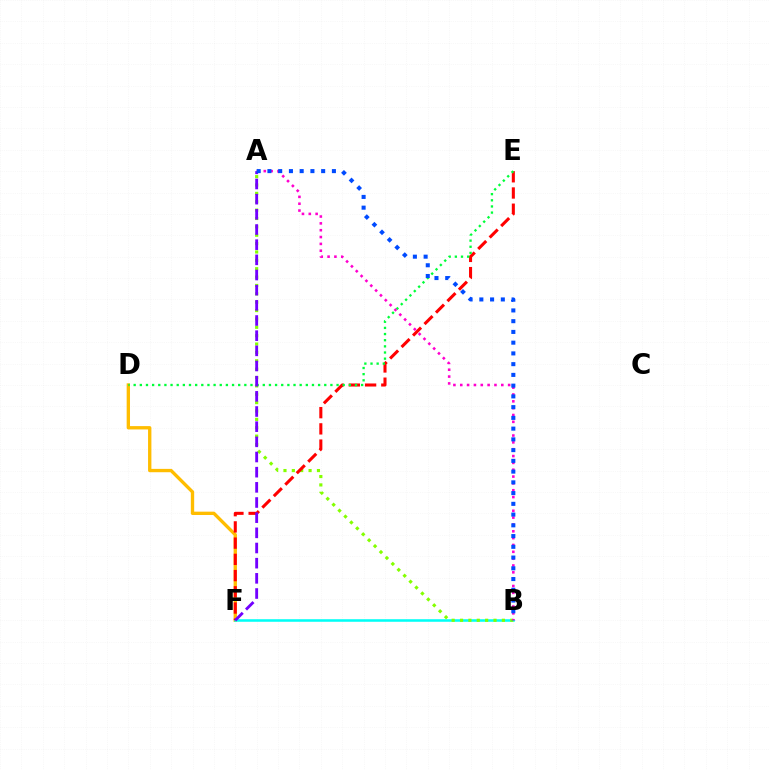{('D', 'F'): [{'color': '#ffbd00', 'line_style': 'solid', 'thickness': 2.41}], ('B', 'F'): [{'color': '#00fff6', 'line_style': 'solid', 'thickness': 1.83}], ('A', 'B'): [{'color': '#84ff00', 'line_style': 'dotted', 'thickness': 2.27}, {'color': '#ff00cf', 'line_style': 'dotted', 'thickness': 1.86}, {'color': '#004bff', 'line_style': 'dotted', 'thickness': 2.92}], ('E', 'F'): [{'color': '#ff0000', 'line_style': 'dashed', 'thickness': 2.2}], ('D', 'E'): [{'color': '#00ff39', 'line_style': 'dotted', 'thickness': 1.67}], ('A', 'F'): [{'color': '#7200ff', 'line_style': 'dashed', 'thickness': 2.06}]}